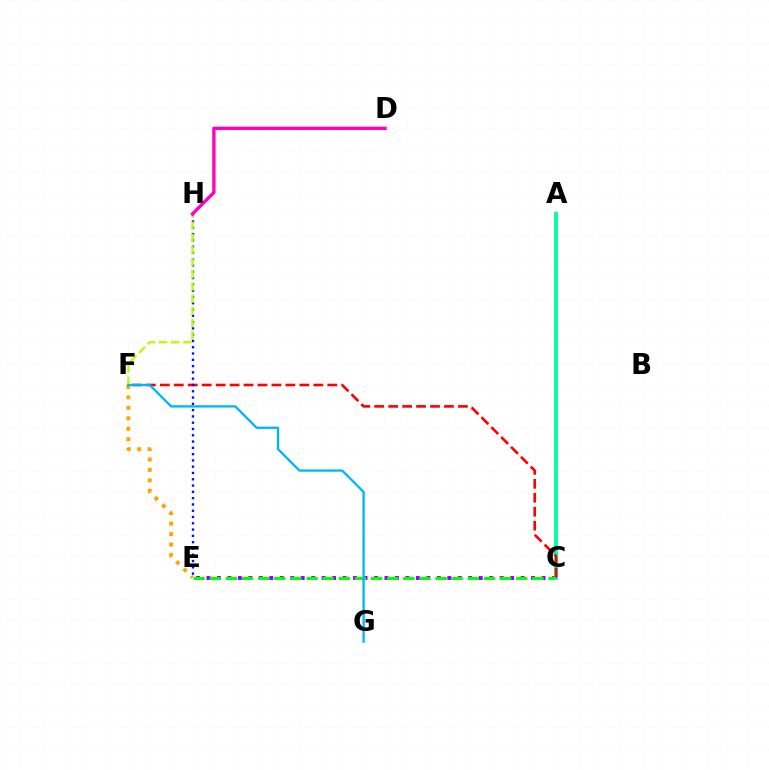{('C', 'E'): [{'color': '#9b00ff', 'line_style': 'dotted', 'thickness': 2.85}, {'color': '#08ff00', 'line_style': 'dashed', 'thickness': 2.19}], ('A', 'C'): [{'color': '#00ff9d', 'line_style': 'solid', 'thickness': 2.76}], ('E', 'F'): [{'color': '#ffa500', 'line_style': 'dotted', 'thickness': 2.84}], ('C', 'F'): [{'color': '#ff0000', 'line_style': 'dashed', 'thickness': 1.9}], ('E', 'H'): [{'color': '#0010ff', 'line_style': 'dotted', 'thickness': 1.71}], ('F', 'H'): [{'color': '#b3ff00', 'line_style': 'dashed', 'thickness': 1.65}], ('D', 'H'): [{'color': '#ff00bd', 'line_style': 'solid', 'thickness': 2.4}], ('F', 'G'): [{'color': '#00b5ff', 'line_style': 'solid', 'thickness': 1.66}]}